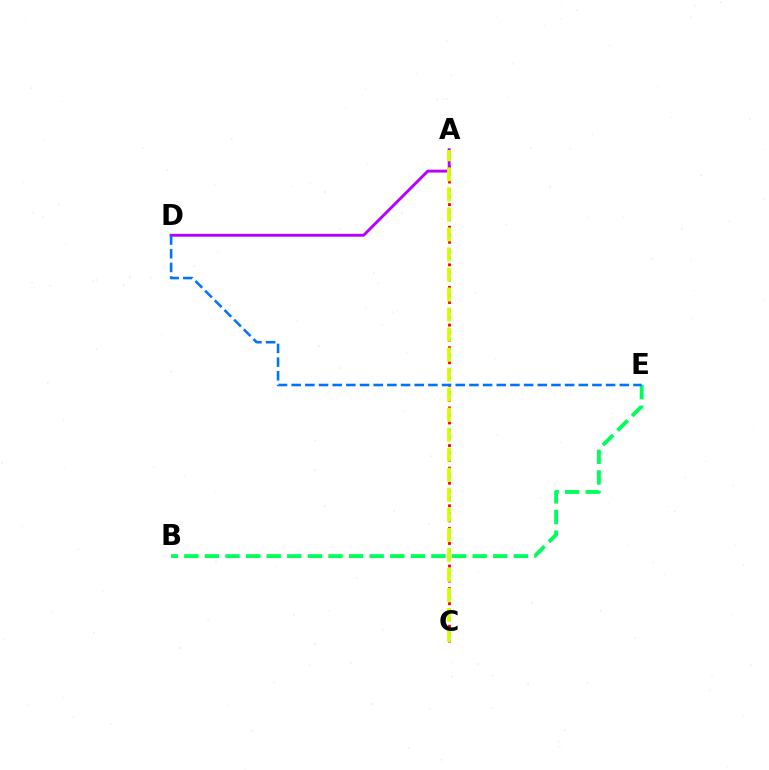{('B', 'E'): [{'color': '#00ff5c', 'line_style': 'dashed', 'thickness': 2.8}], ('A', 'C'): [{'color': '#ff0000', 'line_style': 'dotted', 'thickness': 2.05}, {'color': '#d1ff00', 'line_style': 'dashed', 'thickness': 2.72}], ('A', 'D'): [{'color': '#b900ff', 'line_style': 'solid', 'thickness': 2.08}], ('D', 'E'): [{'color': '#0074ff', 'line_style': 'dashed', 'thickness': 1.86}]}